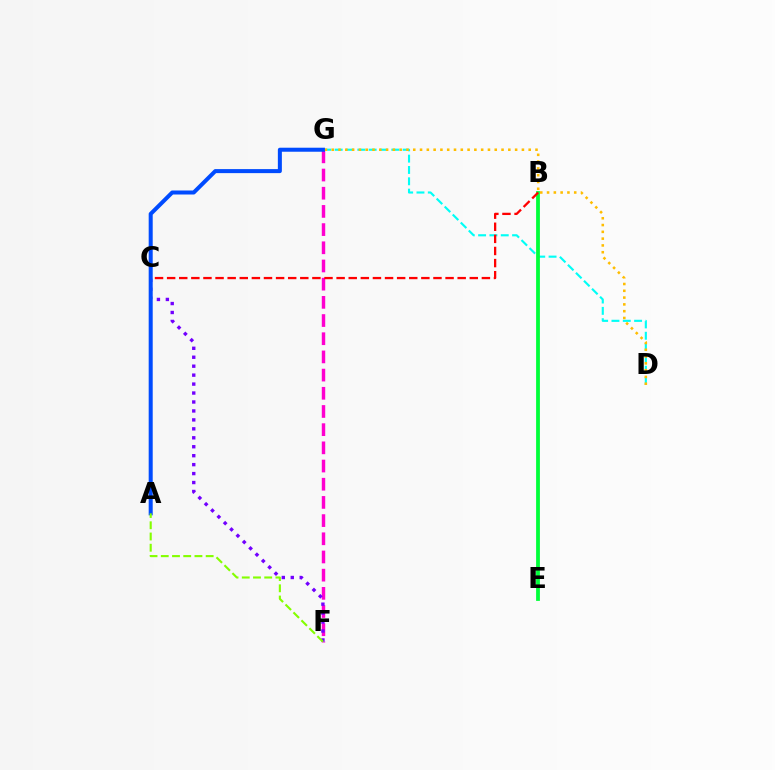{('D', 'G'): [{'color': '#00fff6', 'line_style': 'dashed', 'thickness': 1.54}, {'color': '#ffbd00', 'line_style': 'dotted', 'thickness': 1.85}], ('F', 'G'): [{'color': '#ff00cf', 'line_style': 'dashed', 'thickness': 2.47}], ('B', 'E'): [{'color': '#00ff39', 'line_style': 'solid', 'thickness': 2.73}], ('C', 'F'): [{'color': '#7200ff', 'line_style': 'dotted', 'thickness': 2.43}], ('B', 'C'): [{'color': '#ff0000', 'line_style': 'dashed', 'thickness': 1.64}], ('A', 'G'): [{'color': '#004bff', 'line_style': 'solid', 'thickness': 2.89}], ('A', 'F'): [{'color': '#84ff00', 'line_style': 'dashed', 'thickness': 1.53}]}